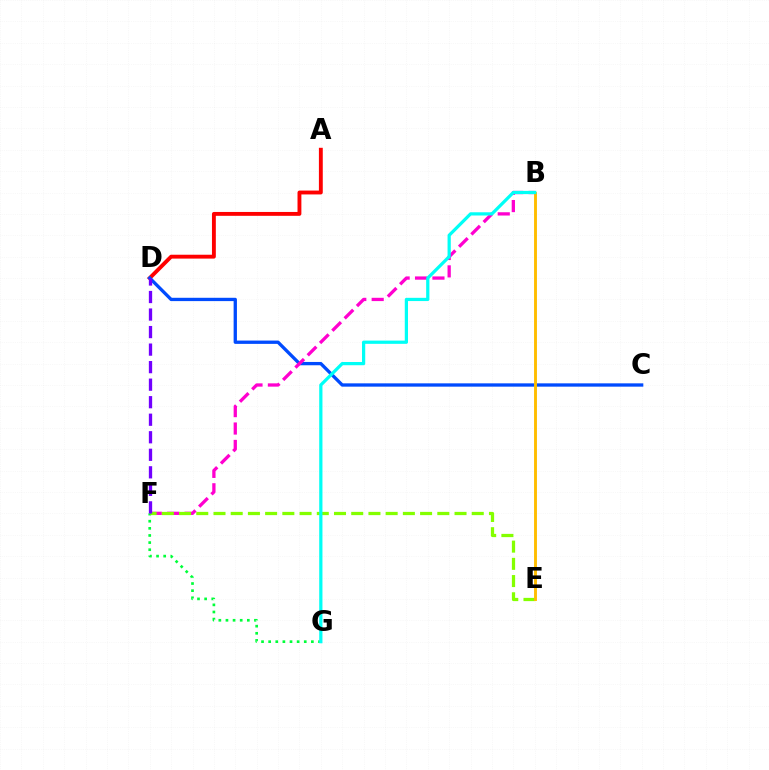{('A', 'D'): [{'color': '#ff0000', 'line_style': 'solid', 'thickness': 2.79}], ('C', 'D'): [{'color': '#004bff', 'line_style': 'solid', 'thickness': 2.38}], ('B', 'F'): [{'color': '#ff00cf', 'line_style': 'dashed', 'thickness': 2.36}], ('F', 'G'): [{'color': '#00ff39', 'line_style': 'dotted', 'thickness': 1.93}], ('E', 'F'): [{'color': '#84ff00', 'line_style': 'dashed', 'thickness': 2.34}], ('B', 'E'): [{'color': '#ffbd00', 'line_style': 'solid', 'thickness': 2.09}], ('B', 'G'): [{'color': '#00fff6', 'line_style': 'solid', 'thickness': 2.33}], ('D', 'F'): [{'color': '#7200ff', 'line_style': 'dashed', 'thickness': 2.38}]}